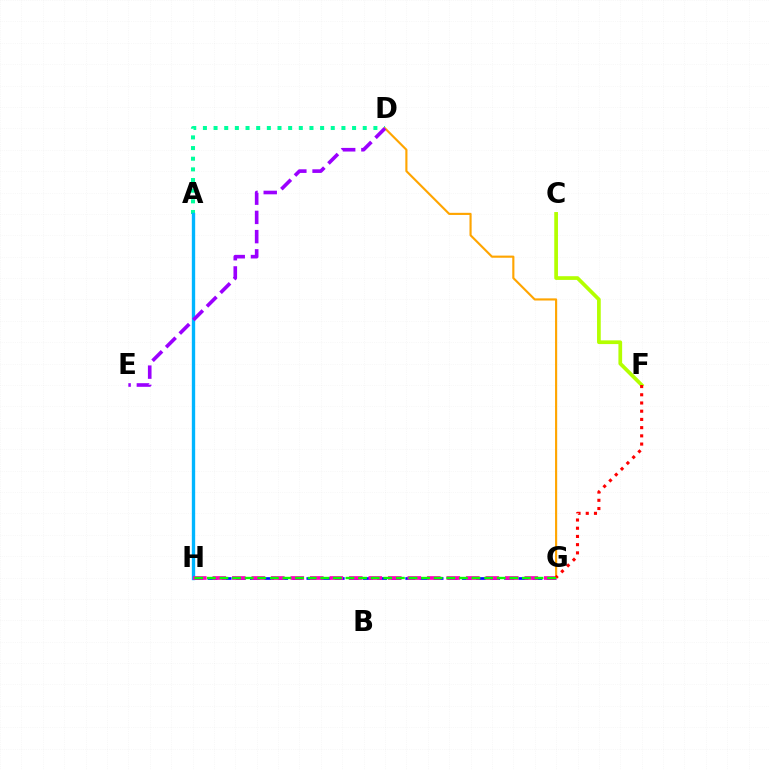{('A', 'D'): [{'color': '#00ff9d', 'line_style': 'dotted', 'thickness': 2.9}], ('G', 'H'): [{'color': '#0010ff', 'line_style': 'dashed', 'thickness': 1.92}, {'color': '#ff00bd', 'line_style': 'dashed', 'thickness': 2.65}, {'color': '#08ff00', 'line_style': 'dashed', 'thickness': 1.71}], ('A', 'H'): [{'color': '#00b5ff', 'line_style': 'solid', 'thickness': 2.41}], ('D', 'G'): [{'color': '#ffa500', 'line_style': 'solid', 'thickness': 1.54}], ('D', 'E'): [{'color': '#9b00ff', 'line_style': 'dashed', 'thickness': 2.61}], ('C', 'F'): [{'color': '#b3ff00', 'line_style': 'solid', 'thickness': 2.67}], ('F', 'G'): [{'color': '#ff0000', 'line_style': 'dotted', 'thickness': 2.23}]}